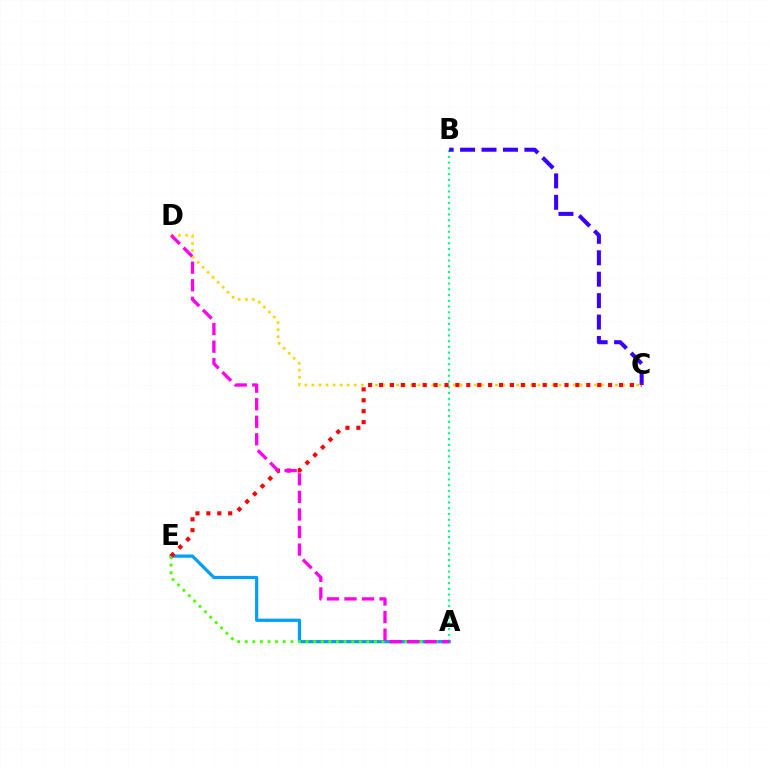{('A', 'B'): [{'color': '#00ff86', 'line_style': 'dotted', 'thickness': 1.56}], ('A', 'E'): [{'color': '#009eff', 'line_style': 'solid', 'thickness': 2.32}, {'color': '#4fff00', 'line_style': 'dotted', 'thickness': 2.07}], ('B', 'C'): [{'color': '#3700ff', 'line_style': 'dashed', 'thickness': 2.91}], ('C', 'D'): [{'color': '#ffd500', 'line_style': 'dotted', 'thickness': 1.92}], ('C', 'E'): [{'color': '#ff0000', 'line_style': 'dotted', 'thickness': 2.96}], ('A', 'D'): [{'color': '#ff00ed', 'line_style': 'dashed', 'thickness': 2.39}]}